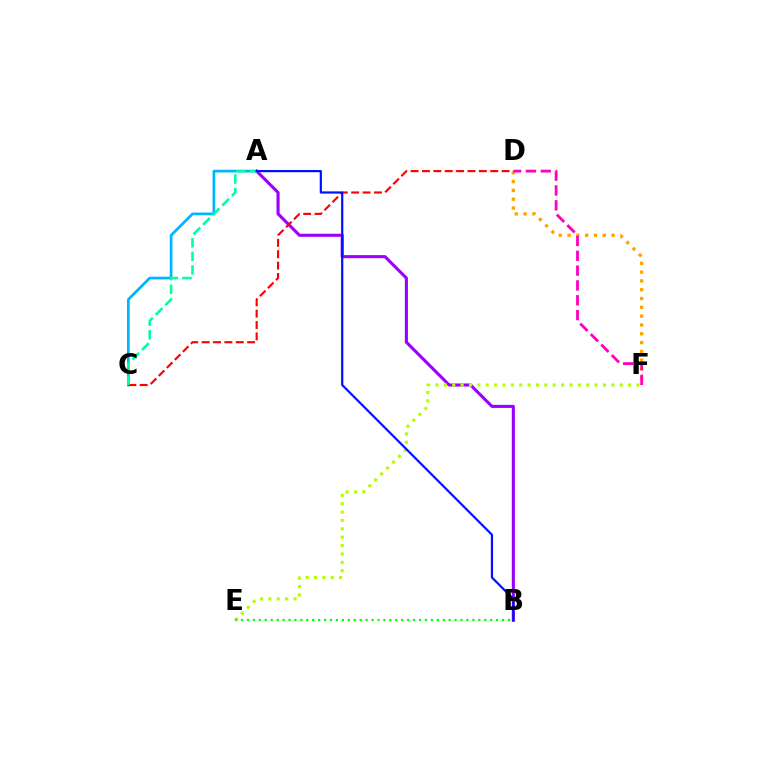{('A', 'B'): [{'color': '#9b00ff', 'line_style': 'solid', 'thickness': 2.22}, {'color': '#0010ff', 'line_style': 'solid', 'thickness': 1.59}], ('E', 'F'): [{'color': '#b3ff00', 'line_style': 'dotted', 'thickness': 2.28}], ('A', 'C'): [{'color': '#00b5ff', 'line_style': 'solid', 'thickness': 1.96}, {'color': '#00ff9d', 'line_style': 'dashed', 'thickness': 1.85}], ('C', 'D'): [{'color': '#ff0000', 'line_style': 'dashed', 'thickness': 1.55}], ('D', 'F'): [{'color': '#ffa500', 'line_style': 'dotted', 'thickness': 2.39}, {'color': '#ff00bd', 'line_style': 'dashed', 'thickness': 2.02}], ('B', 'E'): [{'color': '#08ff00', 'line_style': 'dotted', 'thickness': 1.61}]}